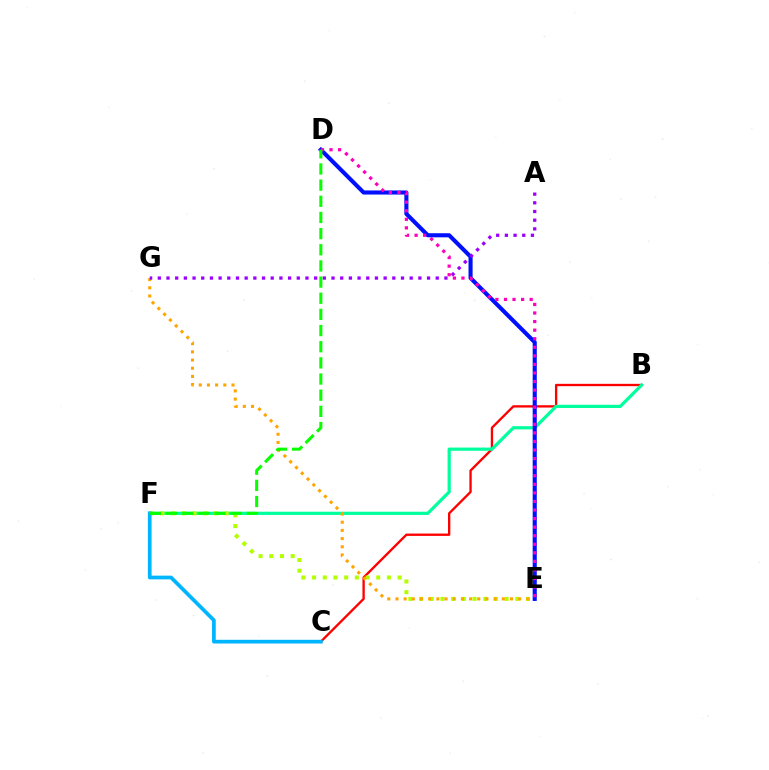{('B', 'C'): [{'color': '#ff0000', 'line_style': 'solid', 'thickness': 1.68}], ('B', 'F'): [{'color': '#00ff9d', 'line_style': 'solid', 'thickness': 2.31}], ('E', 'F'): [{'color': '#b3ff00', 'line_style': 'dotted', 'thickness': 2.91}], ('E', 'G'): [{'color': '#ffa500', 'line_style': 'dotted', 'thickness': 2.22}], ('D', 'E'): [{'color': '#0010ff', 'line_style': 'solid', 'thickness': 2.95}, {'color': '#ff00bd', 'line_style': 'dotted', 'thickness': 2.33}], ('C', 'F'): [{'color': '#00b5ff', 'line_style': 'solid', 'thickness': 2.68}], ('A', 'G'): [{'color': '#9b00ff', 'line_style': 'dotted', 'thickness': 2.36}], ('D', 'F'): [{'color': '#08ff00', 'line_style': 'dashed', 'thickness': 2.2}]}